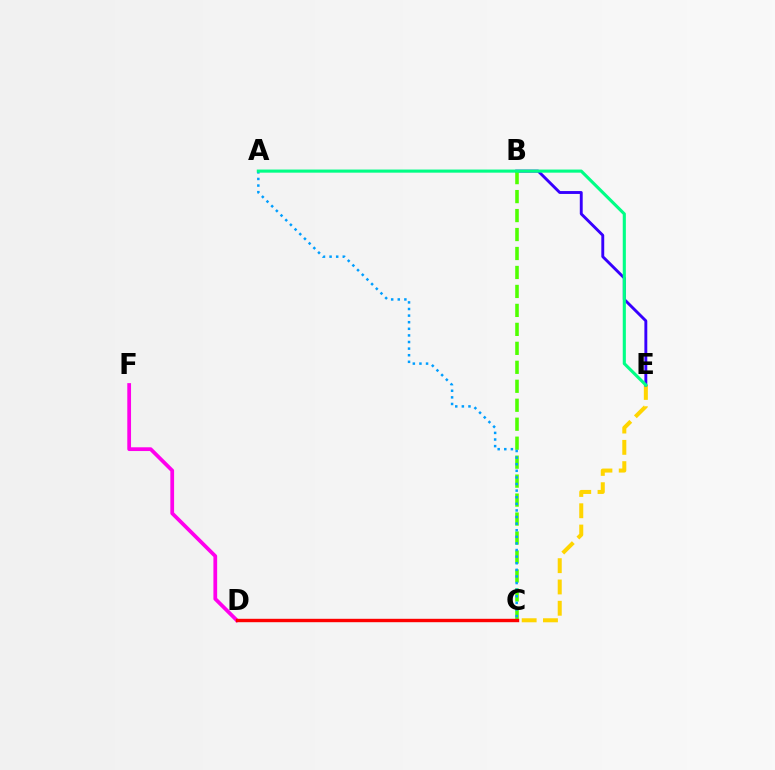{('C', 'E'): [{'color': '#ffd500', 'line_style': 'dashed', 'thickness': 2.89}], ('B', 'E'): [{'color': '#3700ff', 'line_style': 'solid', 'thickness': 2.08}], ('D', 'F'): [{'color': '#ff00ed', 'line_style': 'solid', 'thickness': 2.7}], ('B', 'C'): [{'color': '#4fff00', 'line_style': 'dashed', 'thickness': 2.58}], ('A', 'C'): [{'color': '#009eff', 'line_style': 'dotted', 'thickness': 1.79}], ('A', 'E'): [{'color': '#00ff86', 'line_style': 'solid', 'thickness': 2.24}], ('C', 'D'): [{'color': '#ff0000', 'line_style': 'solid', 'thickness': 2.45}]}